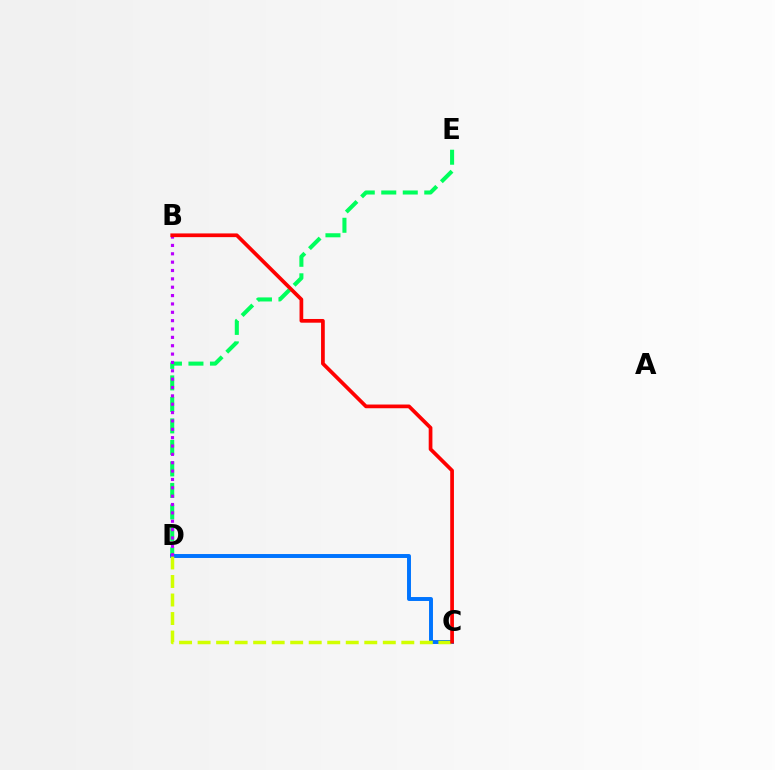{('D', 'E'): [{'color': '#00ff5c', 'line_style': 'dashed', 'thickness': 2.92}], ('C', 'D'): [{'color': '#0074ff', 'line_style': 'solid', 'thickness': 2.84}, {'color': '#d1ff00', 'line_style': 'dashed', 'thickness': 2.52}], ('B', 'D'): [{'color': '#b900ff', 'line_style': 'dotted', 'thickness': 2.27}], ('B', 'C'): [{'color': '#ff0000', 'line_style': 'solid', 'thickness': 2.67}]}